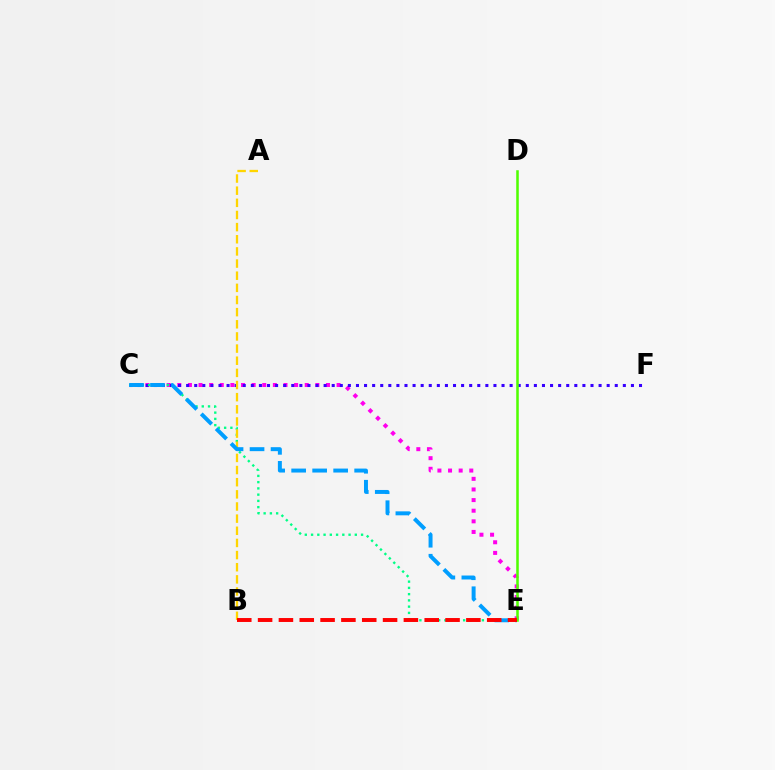{('C', 'E'): [{'color': '#ff00ed', 'line_style': 'dotted', 'thickness': 2.89}, {'color': '#00ff86', 'line_style': 'dotted', 'thickness': 1.7}, {'color': '#009eff', 'line_style': 'dashed', 'thickness': 2.85}], ('C', 'F'): [{'color': '#3700ff', 'line_style': 'dotted', 'thickness': 2.2}], ('D', 'E'): [{'color': '#4fff00', 'line_style': 'solid', 'thickness': 1.83}], ('A', 'B'): [{'color': '#ffd500', 'line_style': 'dashed', 'thickness': 1.65}], ('B', 'E'): [{'color': '#ff0000', 'line_style': 'dashed', 'thickness': 2.83}]}